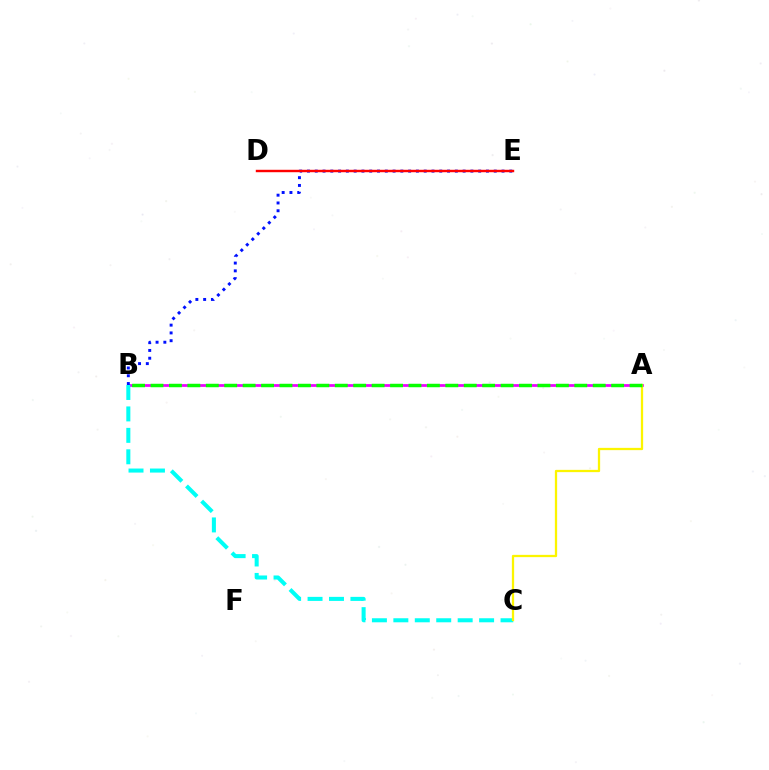{('A', 'B'): [{'color': '#ee00ff', 'line_style': 'solid', 'thickness': 1.98}, {'color': '#08ff00', 'line_style': 'dashed', 'thickness': 2.5}], ('B', 'E'): [{'color': '#0010ff', 'line_style': 'dotted', 'thickness': 2.11}], ('D', 'E'): [{'color': '#ff0000', 'line_style': 'solid', 'thickness': 1.74}], ('B', 'C'): [{'color': '#00fff6', 'line_style': 'dashed', 'thickness': 2.91}], ('A', 'C'): [{'color': '#fcf500', 'line_style': 'solid', 'thickness': 1.64}]}